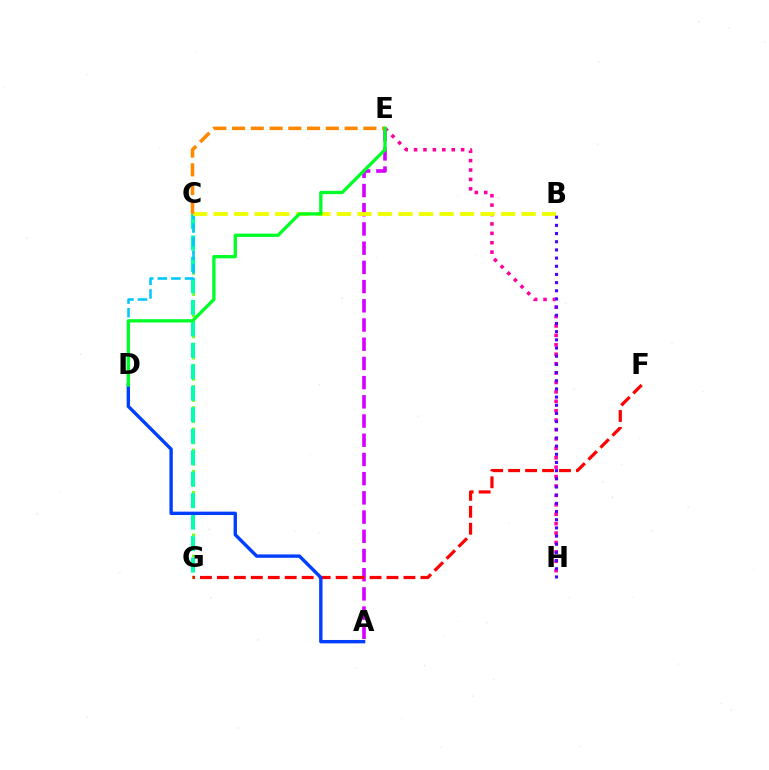{('C', 'G'): [{'color': '#66ff00', 'line_style': 'dotted', 'thickness': 1.92}, {'color': '#00ffaf', 'line_style': 'dashed', 'thickness': 2.92}], ('E', 'H'): [{'color': '#ff00a0', 'line_style': 'dotted', 'thickness': 2.56}], ('A', 'E'): [{'color': '#d600ff', 'line_style': 'dashed', 'thickness': 2.61}], ('F', 'G'): [{'color': '#ff0000', 'line_style': 'dashed', 'thickness': 2.3}], ('C', 'D'): [{'color': '#00c7ff', 'line_style': 'dashed', 'thickness': 1.85}], ('A', 'D'): [{'color': '#003fff', 'line_style': 'solid', 'thickness': 2.43}], ('B', 'C'): [{'color': '#eeff00', 'line_style': 'dashed', 'thickness': 2.79}], ('C', 'E'): [{'color': '#ff8800', 'line_style': 'dashed', 'thickness': 2.55}], ('B', 'H'): [{'color': '#4f00ff', 'line_style': 'dotted', 'thickness': 2.22}], ('D', 'E'): [{'color': '#00ff27', 'line_style': 'solid', 'thickness': 2.37}]}